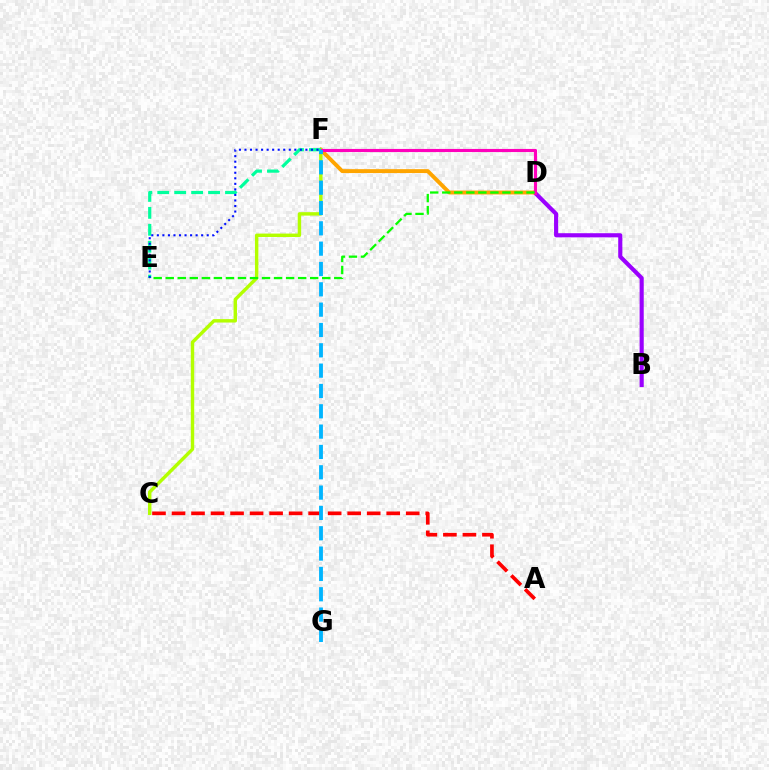{('B', 'D'): [{'color': '#9b00ff', 'line_style': 'solid', 'thickness': 2.97}], ('D', 'F'): [{'color': '#ffa500', 'line_style': 'solid', 'thickness': 2.82}, {'color': '#ff00bd', 'line_style': 'solid', 'thickness': 2.25}], ('A', 'C'): [{'color': '#ff0000', 'line_style': 'dashed', 'thickness': 2.65}], ('C', 'F'): [{'color': '#b3ff00', 'line_style': 'solid', 'thickness': 2.46}], ('E', 'F'): [{'color': '#00ff9d', 'line_style': 'dashed', 'thickness': 2.3}, {'color': '#0010ff', 'line_style': 'dotted', 'thickness': 1.51}], ('F', 'G'): [{'color': '#00b5ff', 'line_style': 'dashed', 'thickness': 2.76}], ('D', 'E'): [{'color': '#08ff00', 'line_style': 'dashed', 'thickness': 1.64}]}